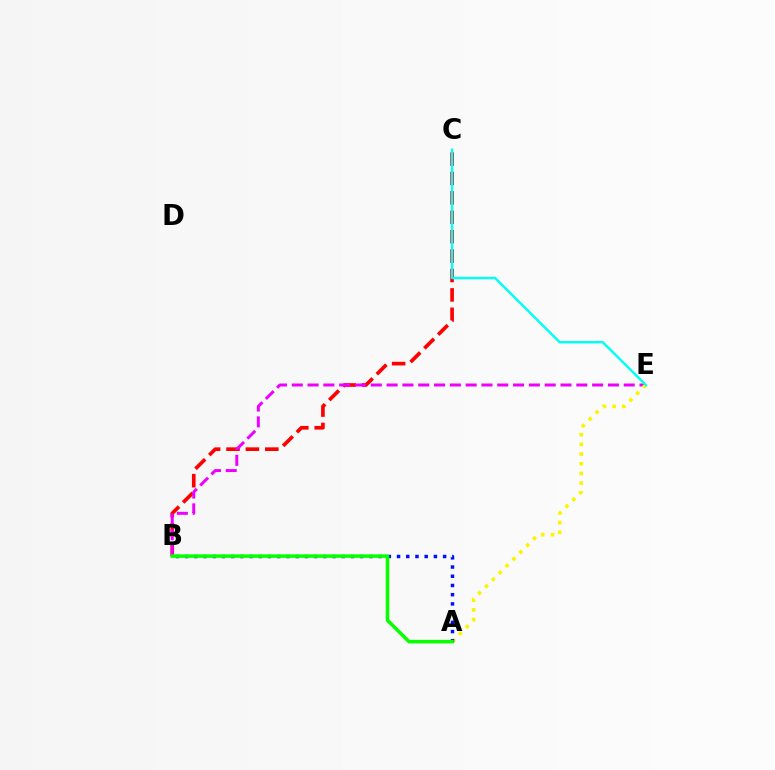{('B', 'C'): [{'color': '#ff0000', 'line_style': 'dashed', 'thickness': 2.64}], ('B', 'E'): [{'color': '#ee00ff', 'line_style': 'dashed', 'thickness': 2.15}], ('A', 'E'): [{'color': '#fcf500', 'line_style': 'dotted', 'thickness': 2.63}], ('C', 'E'): [{'color': '#00fff6', 'line_style': 'solid', 'thickness': 1.74}], ('A', 'B'): [{'color': '#0010ff', 'line_style': 'dotted', 'thickness': 2.5}, {'color': '#08ff00', 'line_style': 'solid', 'thickness': 2.54}]}